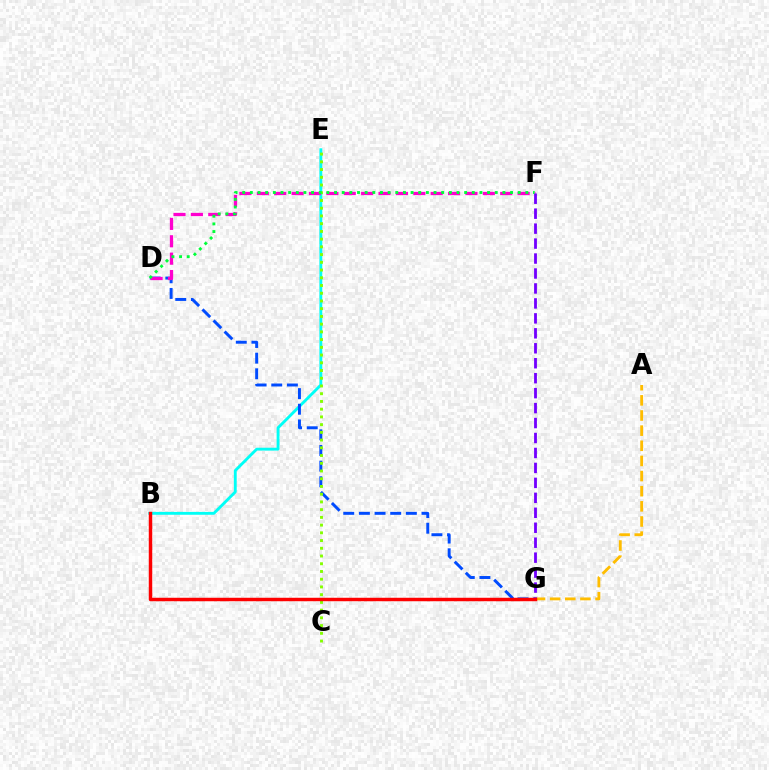{('B', 'E'): [{'color': '#00fff6', 'line_style': 'solid', 'thickness': 2.06}], ('D', 'G'): [{'color': '#004bff', 'line_style': 'dashed', 'thickness': 2.13}], ('C', 'E'): [{'color': '#84ff00', 'line_style': 'dotted', 'thickness': 2.1}], ('D', 'F'): [{'color': '#ff00cf', 'line_style': 'dashed', 'thickness': 2.36}, {'color': '#00ff39', 'line_style': 'dotted', 'thickness': 2.08}], ('A', 'G'): [{'color': '#ffbd00', 'line_style': 'dashed', 'thickness': 2.06}], ('F', 'G'): [{'color': '#7200ff', 'line_style': 'dashed', 'thickness': 2.03}], ('B', 'G'): [{'color': '#ff0000', 'line_style': 'solid', 'thickness': 2.49}]}